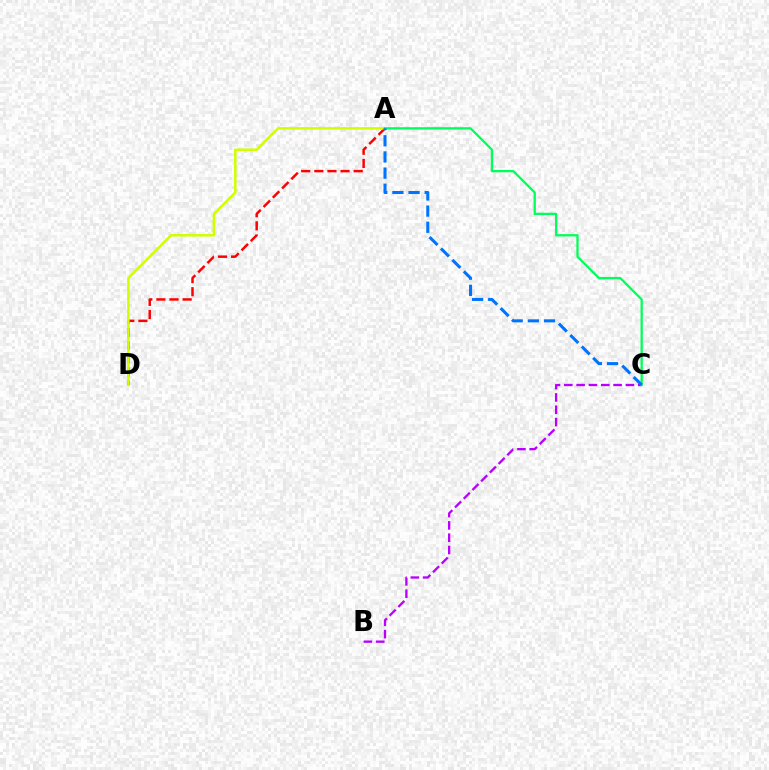{('B', 'C'): [{'color': '#b900ff', 'line_style': 'dashed', 'thickness': 1.67}], ('A', 'D'): [{'color': '#ff0000', 'line_style': 'dashed', 'thickness': 1.78}, {'color': '#d1ff00', 'line_style': 'solid', 'thickness': 1.8}], ('A', 'C'): [{'color': '#00ff5c', 'line_style': 'solid', 'thickness': 1.64}, {'color': '#0074ff', 'line_style': 'dashed', 'thickness': 2.19}]}